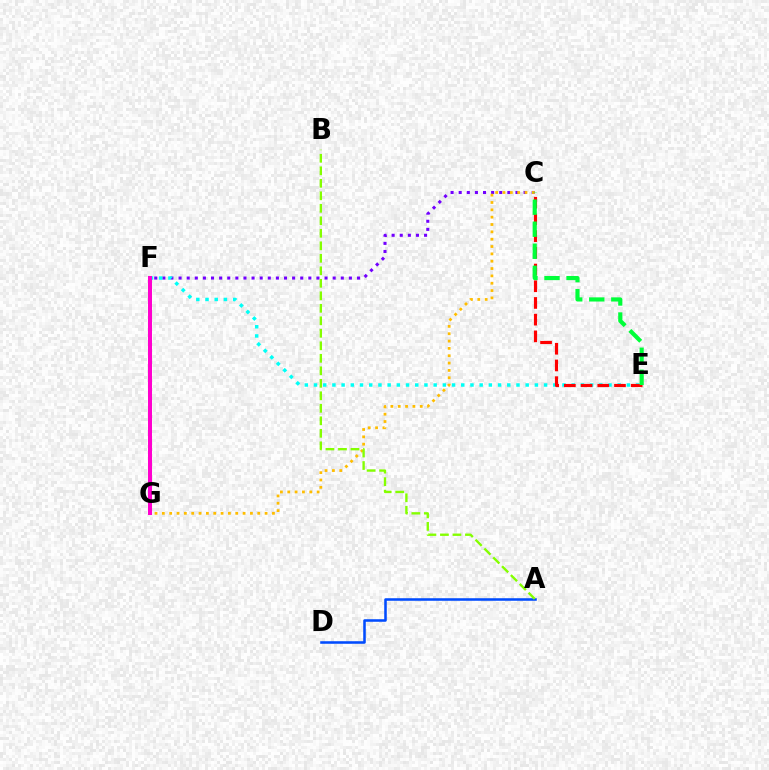{('C', 'F'): [{'color': '#7200ff', 'line_style': 'dotted', 'thickness': 2.2}], ('C', 'G'): [{'color': '#ffbd00', 'line_style': 'dotted', 'thickness': 1.99}], ('E', 'F'): [{'color': '#00fff6', 'line_style': 'dotted', 'thickness': 2.5}], ('A', 'D'): [{'color': '#004bff', 'line_style': 'solid', 'thickness': 1.83}], ('C', 'E'): [{'color': '#ff0000', 'line_style': 'dashed', 'thickness': 2.27}, {'color': '#00ff39', 'line_style': 'dashed', 'thickness': 3.0}], ('A', 'B'): [{'color': '#84ff00', 'line_style': 'dashed', 'thickness': 1.7}], ('F', 'G'): [{'color': '#ff00cf', 'line_style': 'solid', 'thickness': 2.89}]}